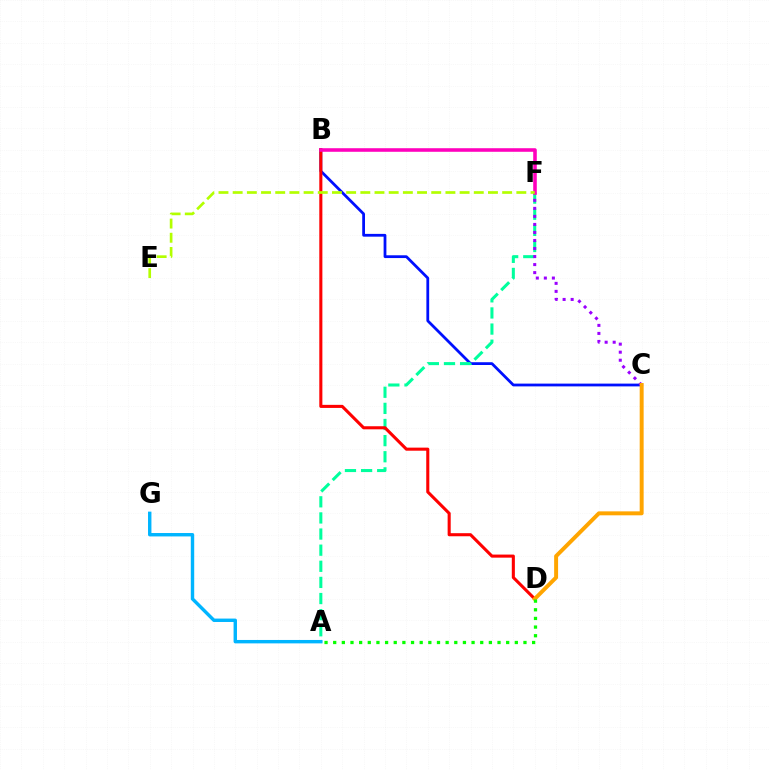{('B', 'C'): [{'color': '#0010ff', 'line_style': 'solid', 'thickness': 2.0}], ('A', 'F'): [{'color': '#00ff9d', 'line_style': 'dashed', 'thickness': 2.19}], ('A', 'G'): [{'color': '#00b5ff', 'line_style': 'solid', 'thickness': 2.45}], ('C', 'F'): [{'color': '#9b00ff', 'line_style': 'dotted', 'thickness': 2.18}], ('B', 'D'): [{'color': '#ff0000', 'line_style': 'solid', 'thickness': 2.21}], ('B', 'F'): [{'color': '#ff00bd', 'line_style': 'solid', 'thickness': 2.57}], ('C', 'D'): [{'color': '#ffa500', 'line_style': 'solid', 'thickness': 2.84}], ('E', 'F'): [{'color': '#b3ff00', 'line_style': 'dashed', 'thickness': 1.93}], ('A', 'D'): [{'color': '#08ff00', 'line_style': 'dotted', 'thickness': 2.35}]}